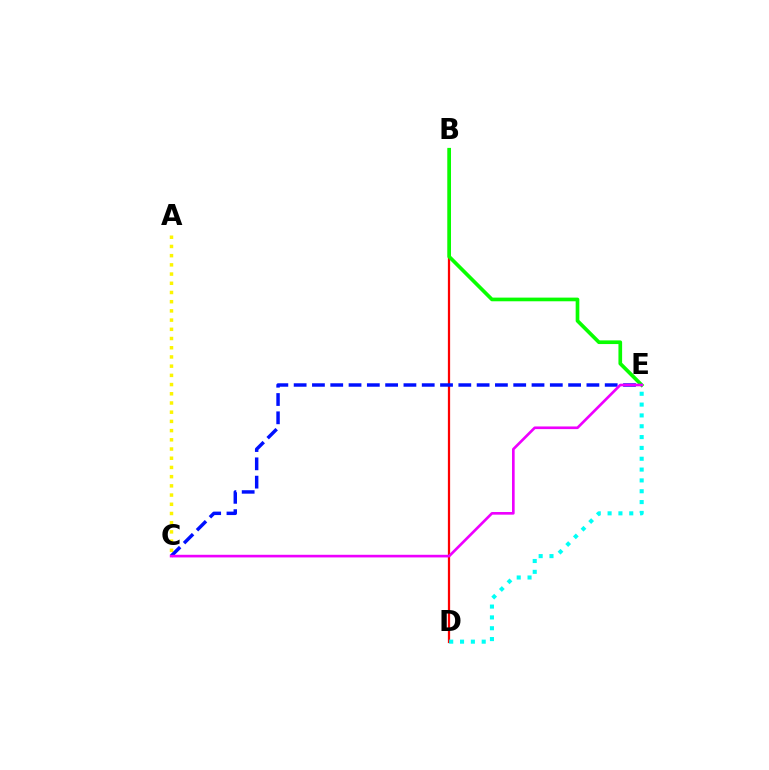{('B', 'D'): [{'color': '#ff0000', 'line_style': 'solid', 'thickness': 1.62}], ('A', 'C'): [{'color': '#fcf500', 'line_style': 'dotted', 'thickness': 2.5}], ('B', 'E'): [{'color': '#08ff00', 'line_style': 'solid', 'thickness': 2.64}], ('C', 'E'): [{'color': '#0010ff', 'line_style': 'dashed', 'thickness': 2.49}, {'color': '#ee00ff', 'line_style': 'solid', 'thickness': 1.91}], ('D', 'E'): [{'color': '#00fff6', 'line_style': 'dotted', 'thickness': 2.94}]}